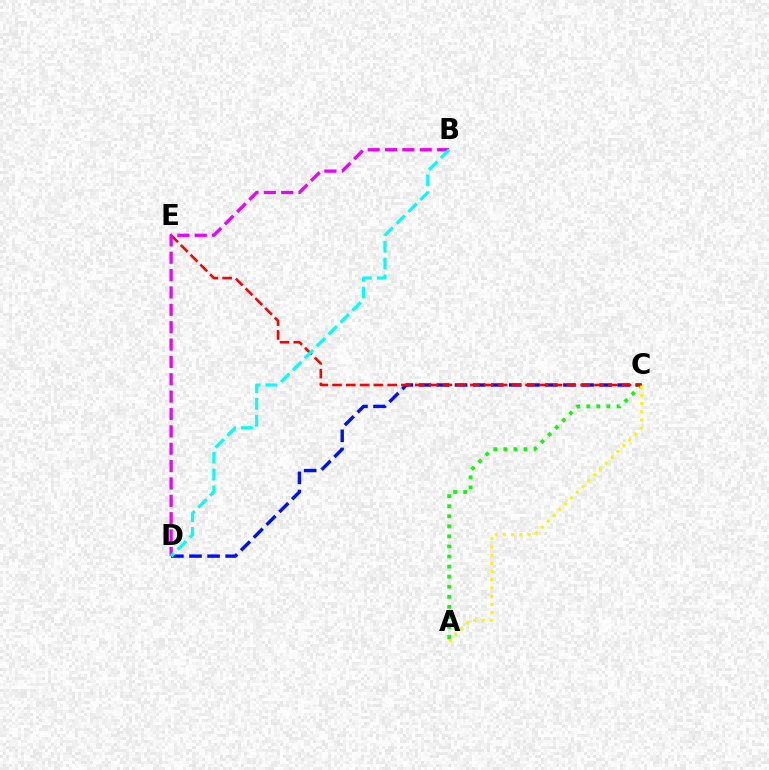{('C', 'D'): [{'color': '#0010ff', 'line_style': 'dashed', 'thickness': 2.46}], ('A', 'C'): [{'color': '#08ff00', 'line_style': 'dotted', 'thickness': 2.73}, {'color': '#fcf500', 'line_style': 'dotted', 'thickness': 2.24}], ('C', 'E'): [{'color': '#ff0000', 'line_style': 'dashed', 'thickness': 1.87}], ('B', 'D'): [{'color': '#ee00ff', 'line_style': 'dashed', 'thickness': 2.36}, {'color': '#00fff6', 'line_style': 'dashed', 'thickness': 2.28}]}